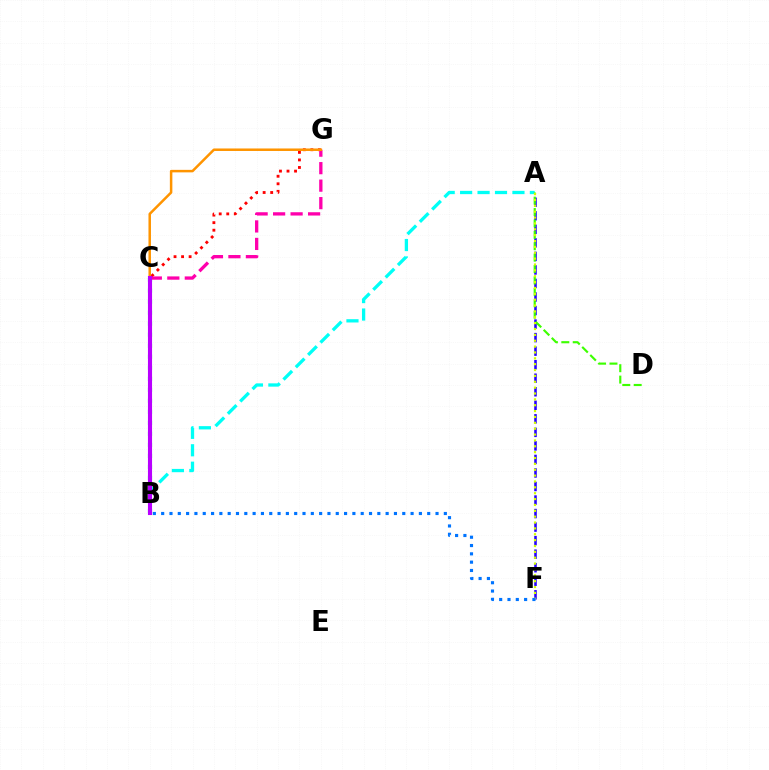{('A', 'B'): [{'color': '#00fff6', 'line_style': 'dashed', 'thickness': 2.37}], ('C', 'G'): [{'color': '#ff0000', 'line_style': 'dotted', 'thickness': 2.05}, {'color': '#ff00ac', 'line_style': 'dashed', 'thickness': 2.38}, {'color': '#ff9400', 'line_style': 'solid', 'thickness': 1.81}], ('B', 'C'): [{'color': '#00ff5c', 'line_style': 'dotted', 'thickness': 2.99}, {'color': '#b900ff', 'line_style': 'solid', 'thickness': 2.95}], ('A', 'F'): [{'color': '#2500ff', 'line_style': 'dashed', 'thickness': 1.84}, {'color': '#d1ff00', 'line_style': 'dotted', 'thickness': 1.59}], ('A', 'D'): [{'color': '#3dff00', 'line_style': 'dashed', 'thickness': 1.55}], ('B', 'F'): [{'color': '#0074ff', 'line_style': 'dotted', 'thickness': 2.26}]}